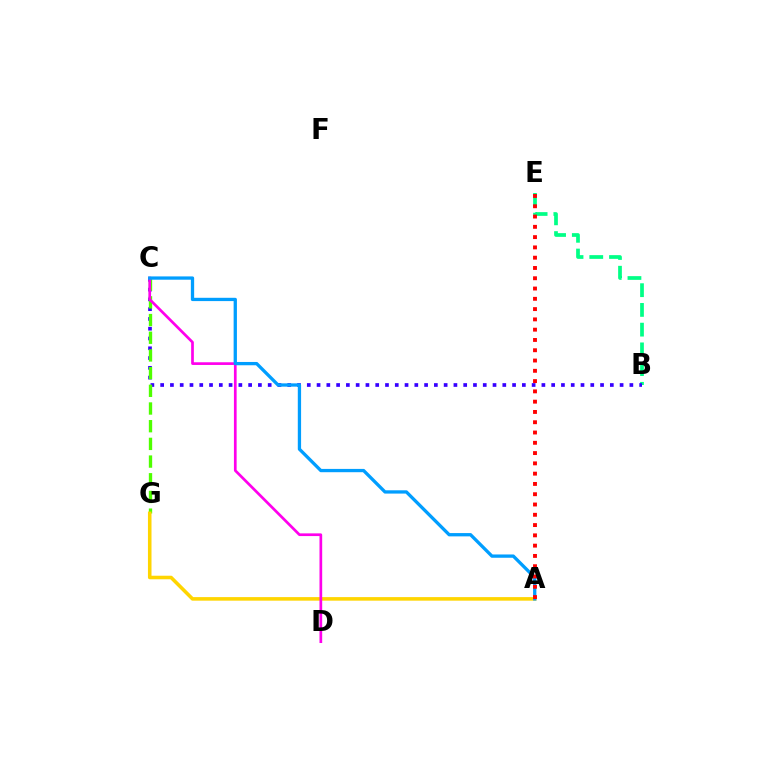{('B', 'E'): [{'color': '#00ff86', 'line_style': 'dashed', 'thickness': 2.68}], ('B', 'C'): [{'color': '#3700ff', 'line_style': 'dotted', 'thickness': 2.66}], ('C', 'G'): [{'color': '#4fff00', 'line_style': 'dashed', 'thickness': 2.4}], ('A', 'G'): [{'color': '#ffd500', 'line_style': 'solid', 'thickness': 2.56}], ('C', 'D'): [{'color': '#ff00ed', 'line_style': 'solid', 'thickness': 1.94}], ('A', 'C'): [{'color': '#009eff', 'line_style': 'solid', 'thickness': 2.37}], ('A', 'E'): [{'color': '#ff0000', 'line_style': 'dotted', 'thickness': 2.79}]}